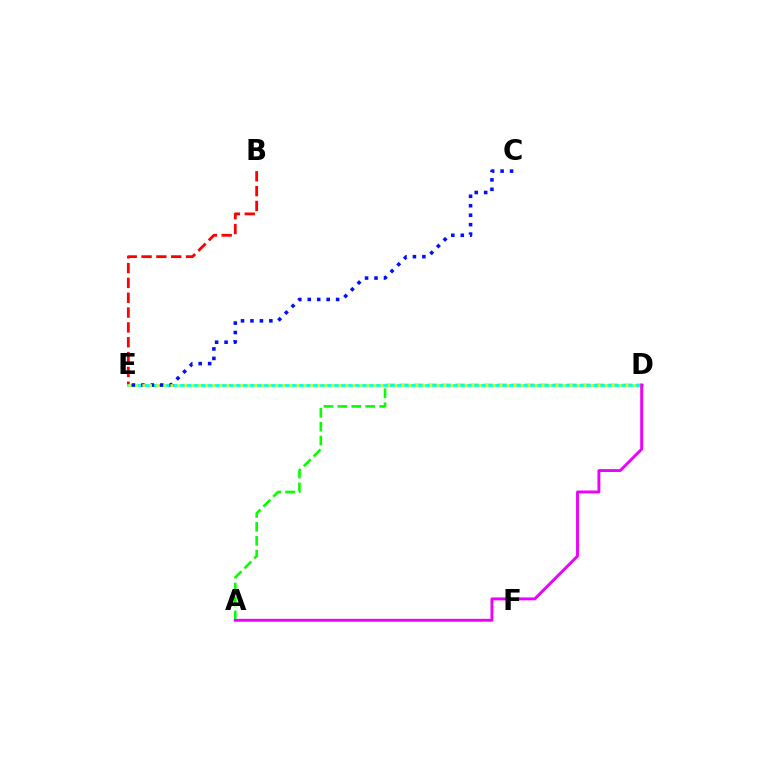{('A', 'D'): [{'color': '#08ff00', 'line_style': 'dashed', 'thickness': 1.89}, {'color': '#ee00ff', 'line_style': 'solid', 'thickness': 2.09}], ('B', 'E'): [{'color': '#ff0000', 'line_style': 'dashed', 'thickness': 2.01}], ('D', 'E'): [{'color': '#00fff6', 'line_style': 'solid', 'thickness': 2.03}, {'color': '#fcf500', 'line_style': 'dotted', 'thickness': 1.9}], ('C', 'E'): [{'color': '#0010ff', 'line_style': 'dotted', 'thickness': 2.57}]}